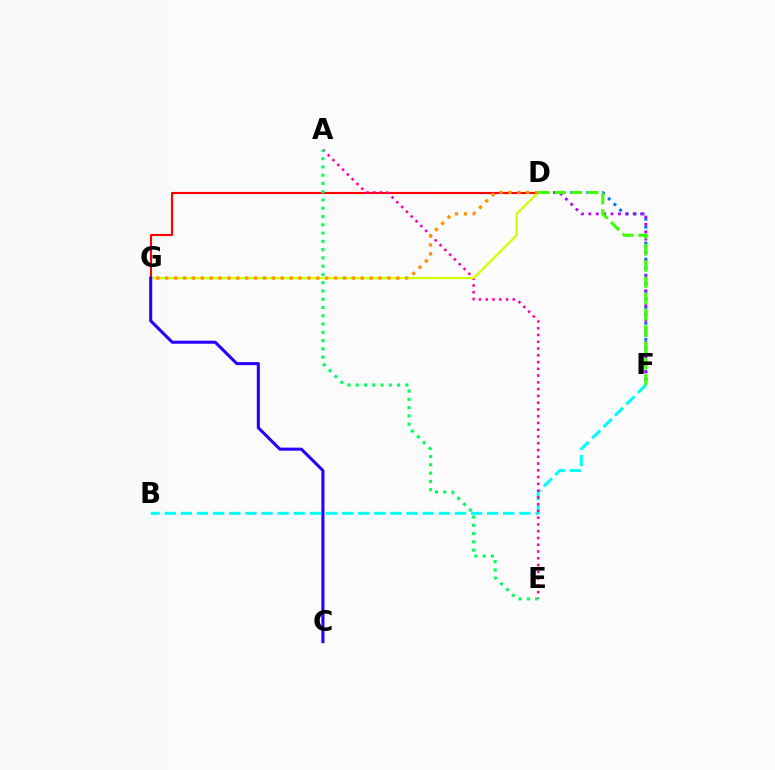{('D', 'G'): [{'color': '#ff0000', 'line_style': 'solid', 'thickness': 1.55}, {'color': '#d1ff00', 'line_style': 'solid', 'thickness': 1.63}, {'color': '#ff9400', 'line_style': 'dotted', 'thickness': 2.41}], ('B', 'F'): [{'color': '#00fff6', 'line_style': 'dashed', 'thickness': 2.19}], ('D', 'F'): [{'color': '#0074ff', 'line_style': 'dotted', 'thickness': 2.18}, {'color': '#b900ff', 'line_style': 'dotted', 'thickness': 2.01}, {'color': '#3dff00', 'line_style': 'dashed', 'thickness': 2.21}], ('A', 'E'): [{'color': '#ff00ac', 'line_style': 'dotted', 'thickness': 1.84}, {'color': '#00ff5c', 'line_style': 'dotted', 'thickness': 2.25}], ('C', 'G'): [{'color': '#2500ff', 'line_style': 'solid', 'thickness': 2.2}]}